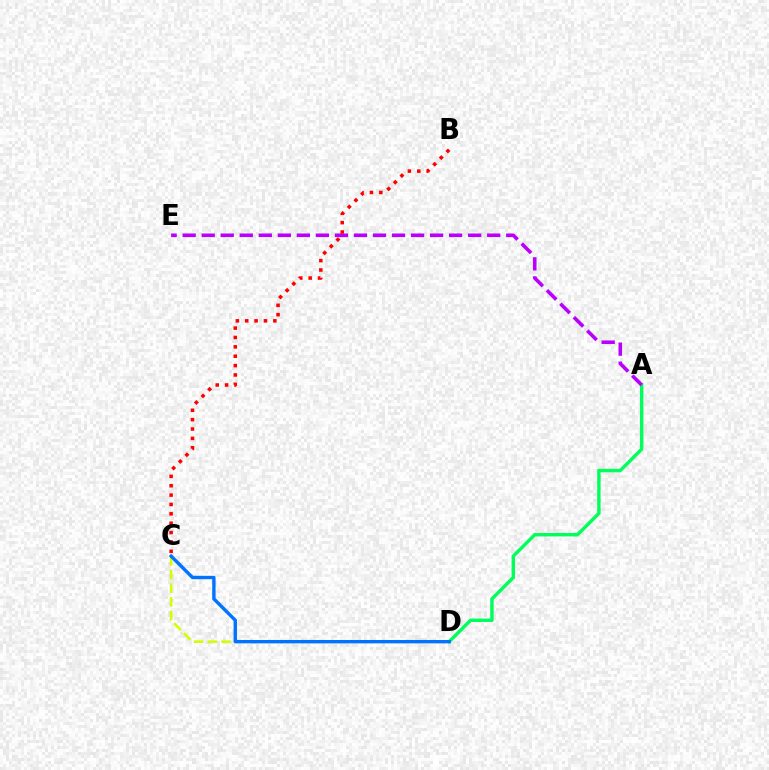{('A', 'D'): [{'color': '#00ff5c', 'line_style': 'solid', 'thickness': 2.46}], ('C', 'D'): [{'color': '#d1ff00', 'line_style': 'dashed', 'thickness': 1.86}, {'color': '#0074ff', 'line_style': 'solid', 'thickness': 2.44}], ('A', 'E'): [{'color': '#b900ff', 'line_style': 'dashed', 'thickness': 2.59}], ('B', 'C'): [{'color': '#ff0000', 'line_style': 'dotted', 'thickness': 2.55}]}